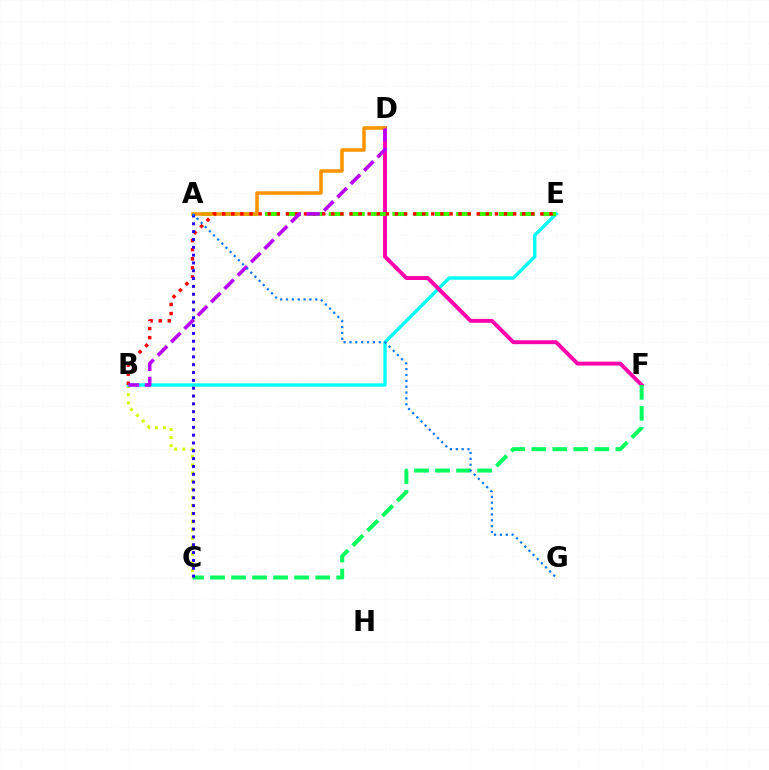{('B', 'C'): [{'color': '#d1ff00', 'line_style': 'dotted', 'thickness': 2.21}], ('B', 'E'): [{'color': '#00fff6', 'line_style': 'solid', 'thickness': 2.42}, {'color': '#ff0000', 'line_style': 'dotted', 'thickness': 2.47}], ('D', 'F'): [{'color': '#ff00ac', 'line_style': 'solid', 'thickness': 2.82}], ('A', 'E'): [{'color': '#3dff00', 'line_style': 'dashed', 'thickness': 2.89}], ('C', 'F'): [{'color': '#00ff5c', 'line_style': 'dashed', 'thickness': 2.86}], ('A', 'D'): [{'color': '#ff9400', 'line_style': 'solid', 'thickness': 2.52}], ('B', 'D'): [{'color': '#b900ff', 'line_style': 'dashed', 'thickness': 2.56}], ('A', 'C'): [{'color': '#2500ff', 'line_style': 'dotted', 'thickness': 2.13}], ('A', 'G'): [{'color': '#0074ff', 'line_style': 'dotted', 'thickness': 1.59}]}